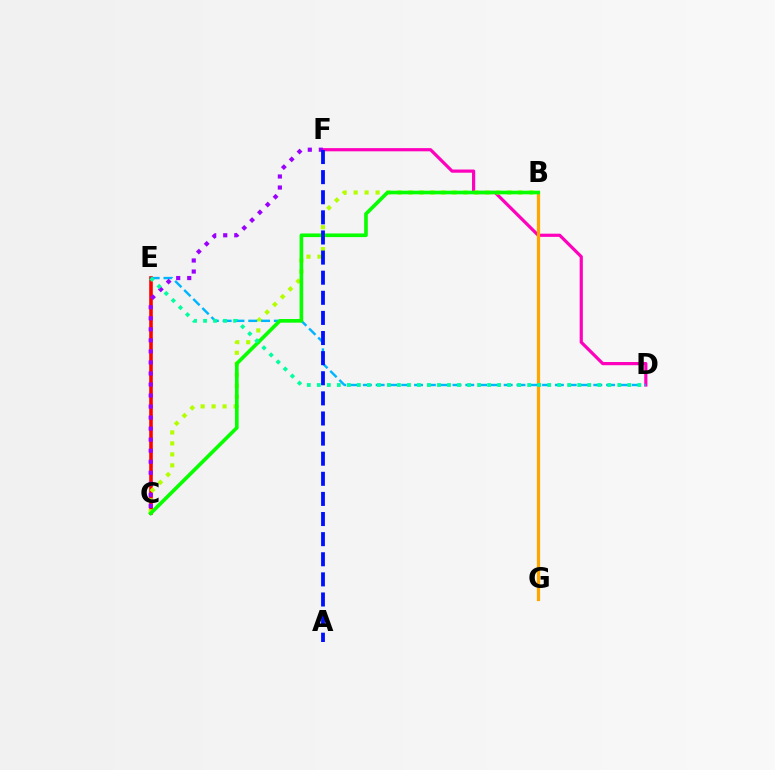{('D', 'F'): [{'color': '#ff00bd', 'line_style': 'solid', 'thickness': 2.3}], ('B', 'G'): [{'color': '#ffa500', 'line_style': 'solid', 'thickness': 2.32}], ('C', 'E'): [{'color': '#ff0000', 'line_style': 'solid', 'thickness': 2.58}], ('B', 'C'): [{'color': '#b3ff00', 'line_style': 'dotted', 'thickness': 2.98}, {'color': '#08ff00', 'line_style': 'solid', 'thickness': 2.63}], ('D', 'E'): [{'color': '#00b5ff', 'line_style': 'dashed', 'thickness': 1.74}, {'color': '#00ff9d', 'line_style': 'dotted', 'thickness': 2.72}], ('C', 'F'): [{'color': '#9b00ff', 'line_style': 'dotted', 'thickness': 3.0}], ('A', 'F'): [{'color': '#0010ff', 'line_style': 'dashed', 'thickness': 2.73}]}